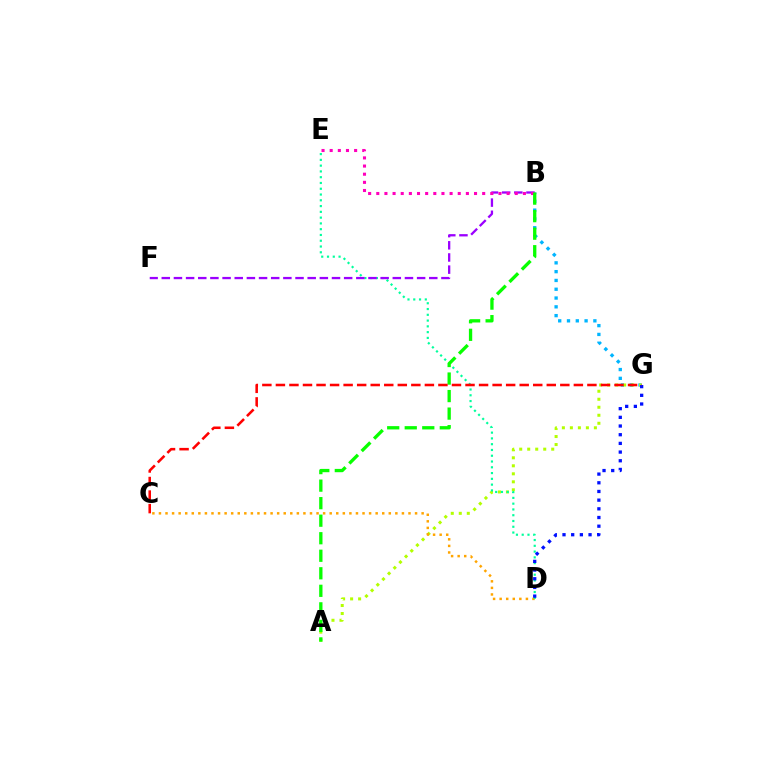{('B', 'G'): [{'color': '#00b5ff', 'line_style': 'dotted', 'thickness': 2.39}], ('A', 'G'): [{'color': '#b3ff00', 'line_style': 'dotted', 'thickness': 2.18}], ('C', 'D'): [{'color': '#ffa500', 'line_style': 'dotted', 'thickness': 1.78}], ('D', 'E'): [{'color': '#00ff9d', 'line_style': 'dotted', 'thickness': 1.57}], ('B', 'F'): [{'color': '#9b00ff', 'line_style': 'dashed', 'thickness': 1.65}], ('B', 'E'): [{'color': '#ff00bd', 'line_style': 'dotted', 'thickness': 2.21}], ('D', 'G'): [{'color': '#0010ff', 'line_style': 'dotted', 'thickness': 2.36}], ('A', 'B'): [{'color': '#08ff00', 'line_style': 'dashed', 'thickness': 2.38}], ('C', 'G'): [{'color': '#ff0000', 'line_style': 'dashed', 'thickness': 1.84}]}